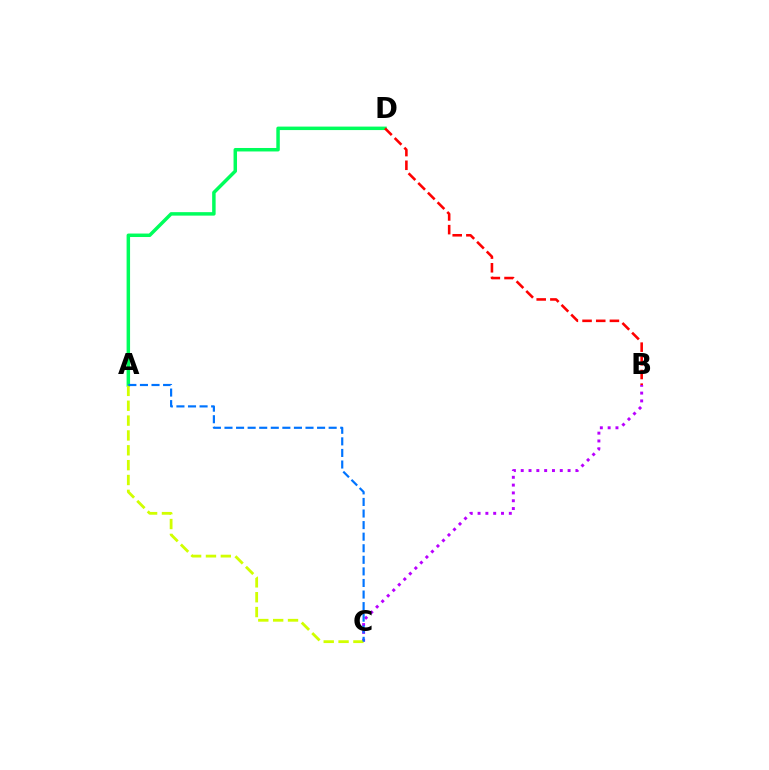{('A', 'D'): [{'color': '#00ff5c', 'line_style': 'solid', 'thickness': 2.5}], ('B', 'D'): [{'color': '#ff0000', 'line_style': 'dashed', 'thickness': 1.86}], ('B', 'C'): [{'color': '#b900ff', 'line_style': 'dotted', 'thickness': 2.12}], ('A', 'C'): [{'color': '#d1ff00', 'line_style': 'dashed', 'thickness': 2.02}, {'color': '#0074ff', 'line_style': 'dashed', 'thickness': 1.57}]}